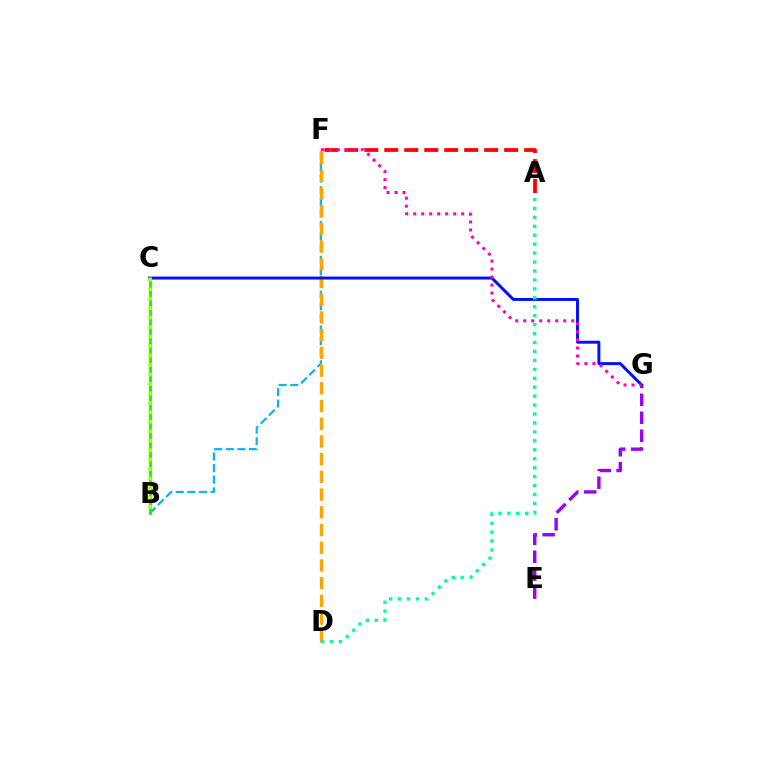{('E', 'G'): [{'color': '#9b00ff', 'line_style': 'dashed', 'thickness': 2.44}], ('B', 'F'): [{'color': '#00b5ff', 'line_style': 'dashed', 'thickness': 1.58}], ('A', 'F'): [{'color': '#ff0000', 'line_style': 'dashed', 'thickness': 2.71}], ('D', 'F'): [{'color': '#ffa500', 'line_style': 'dashed', 'thickness': 2.41}], ('C', 'G'): [{'color': '#0010ff', 'line_style': 'solid', 'thickness': 2.13}], ('F', 'G'): [{'color': '#ff00bd', 'line_style': 'dotted', 'thickness': 2.17}], ('B', 'C'): [{'color': '#08ff00', 'line_style': 'solid', 'thickness': 2.03}, {'color': '#b3ff00', 'line_style': 'dotted', 'thickness': 2.57}], ('A', 'D'): [{'color': '#00ff9d', 'line_style': 'dotted', 'thickness': 2.43}]}